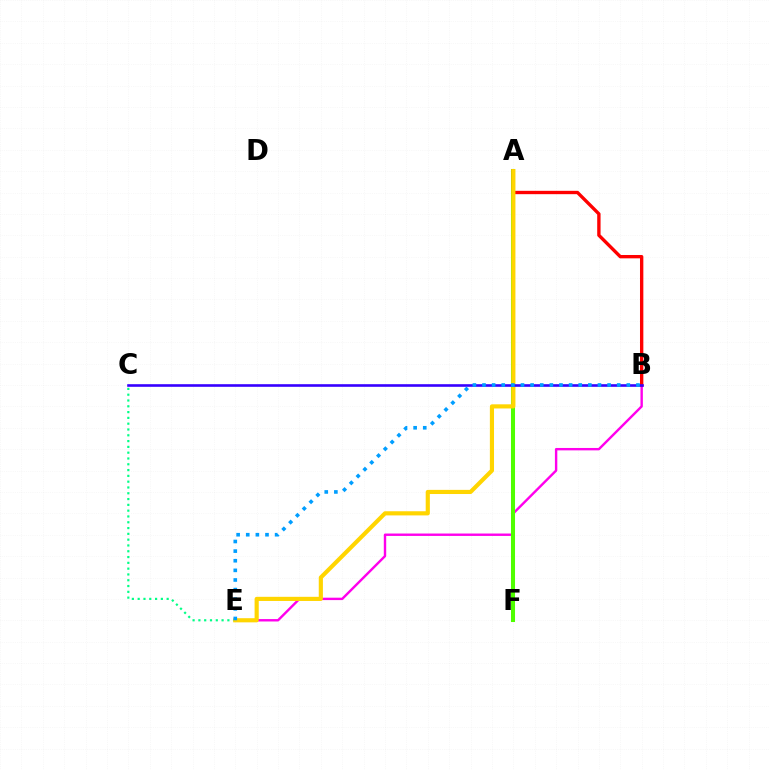{('C', 'E'): [{'color': '#00ff86', 'line_style': 'dotted', 'thickness': 1.58}], ('B', 'E'): [{'color': '#ff00ed', 'line_style': 'solid', 'thickness': 1.73}, {'color': '#009eff', 'line_style': 'dotted', 'thickness': 2.61}], ('A', 'F'): [{'color': '#4fff00', 'line_style': 'solid', 'thickness': 2.92}], ('A', 'B'): [{'color': '#ff0000', 'line_style': 'solid', 'thickness': 2.42}], ('A', 'E'): [{'color': '#ffd500', 'line_style': 'solid', 'thickness': 2.99}], ('B', 'C'): [{'color': '#3700ff', 'line_style': 'solid', 'thickness': 1.88}]}